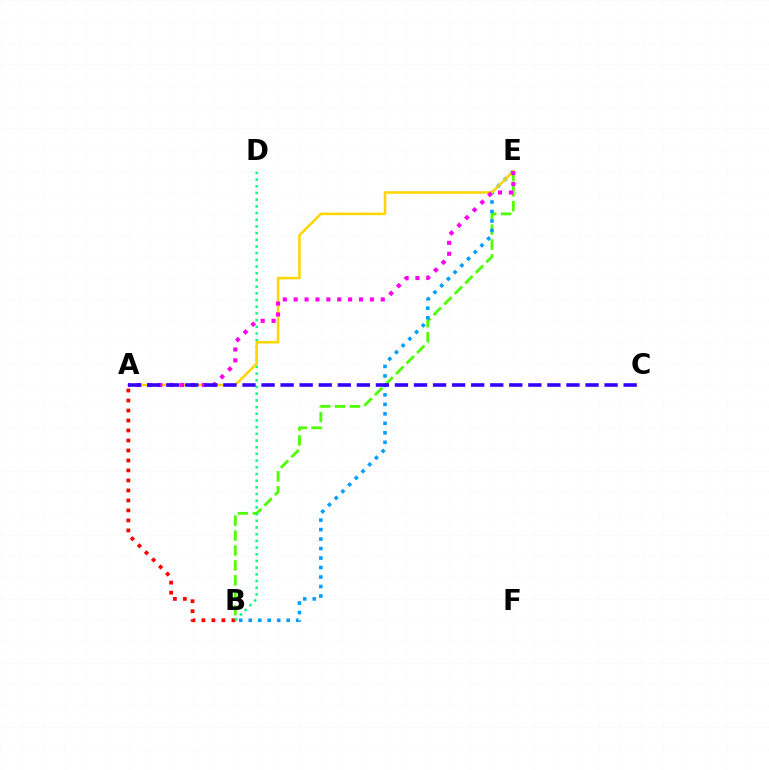{('A', 'B'): [{'color': '#ff0000', 'line_style': 'dotted', 'thickness': 2.71}], ('B', 'E'): [{'color': '#4fff00', 'line_style': 'dashed', 'thickness': 2.03}, {'color': '#009eff', 'line_style': 'dotted', 'thickness': 2.58}], ('B', 'D'): [{'color': '#00ff86', 'line_style': 'dotted', 'thickness': 1.82}], ('A', 'E'): [{'color': '#ffd500', 'line_style': 'solid', 'thickness': 1.83}, {'color': '#ff00ed', 'line_style': 'dotted', 'thickness': 2.96}], ('A', 'C'): [{'color': '#3700ff', 'line_style': 'dashed', 'thickness': 2.59}]}